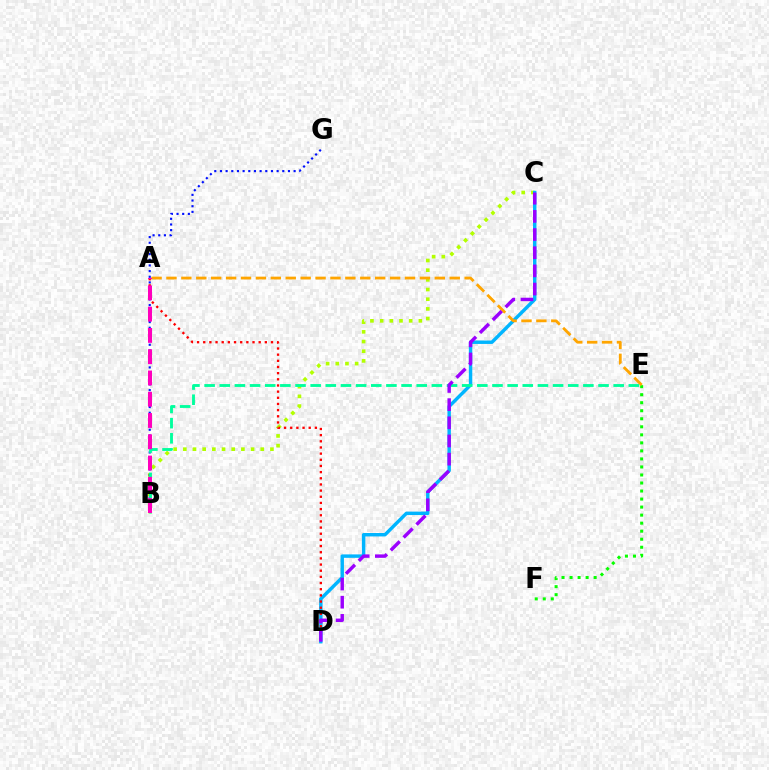{('E', 'F'): [{'color': '#08ff00', 'line_style': 'dotted', 'thickness': 2.18}], ('B', 'C'): [{'color': '#b3ff00', 'line_style': 'dotted', 'thickness': 2.63}], ('B', 'G'): [{'color': '#0010ff', 'line_style': 'dotted', 'thickness': 1.54}], ('C', 'D'): [{'color': '#00b5ff', 'line_style': 'solid', 'thickness': 2.47}, {'color': '#9b00ff', 'line_style': 'dashed', 'thickness': 2.47}], ('A', 'D'): [{'color': '#ff0000', 'line_style': 'dotted', 'thickness': 1.67}], ('A', 'E'): [{'color': '#ffa500', 'line_style': 'dashed', 'thickness': 2.03}], ('B', 'E'): [{'color': '#00ff9d', 'line_style': 'dashed', 'thickness': 2.06}], ('A', 'B'): [{'color': '#ff00bd', 'line_style': 'dashed', 'thickness': 2.89}]}